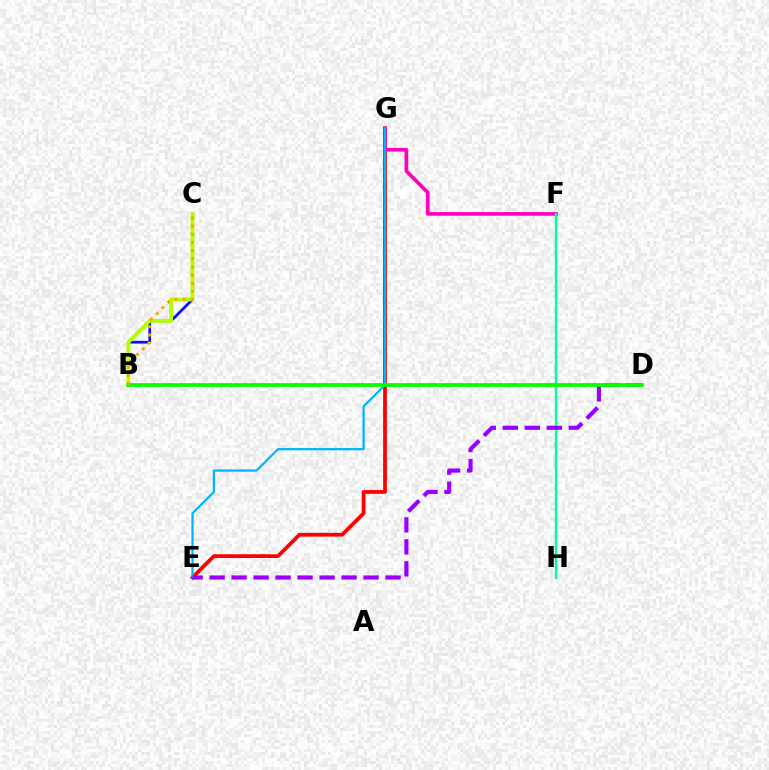{('B', 'C'): [{'color': '#0010ff', 'line_style': 'solid', 'thickness': 1.95}, {'color': '#b3ff00', 'line_style': 'solid', 'thickness': 2.76}, {'color': '#ffa500', 'line_style': 'dotted', 'thickness': 2.23}], ('E', 'G'): [{'color': '#ff0000', 'line_style': 'solid', 'thickness': 2.7}, {'color': '#00b5ff', 'line_style': 'solid', 'thickness': 1.62}], ('F', 'G'): [{'color': '#ff00bd', 'line_style': 'solid', 'thickness': 2.64}], ('F', 'H'): [{'color': '#00ff9d', 'line_style': 'solid', 'thickness': 1.72}], ('D', 'E'): [{'color': '#9b00ff', 'line_style': 'dashed', 'thickness': 2.99}], ('B', 'D'): [{'color': '#08ff00', 'line_style': 'solid', 'thickness': 2.72}]}